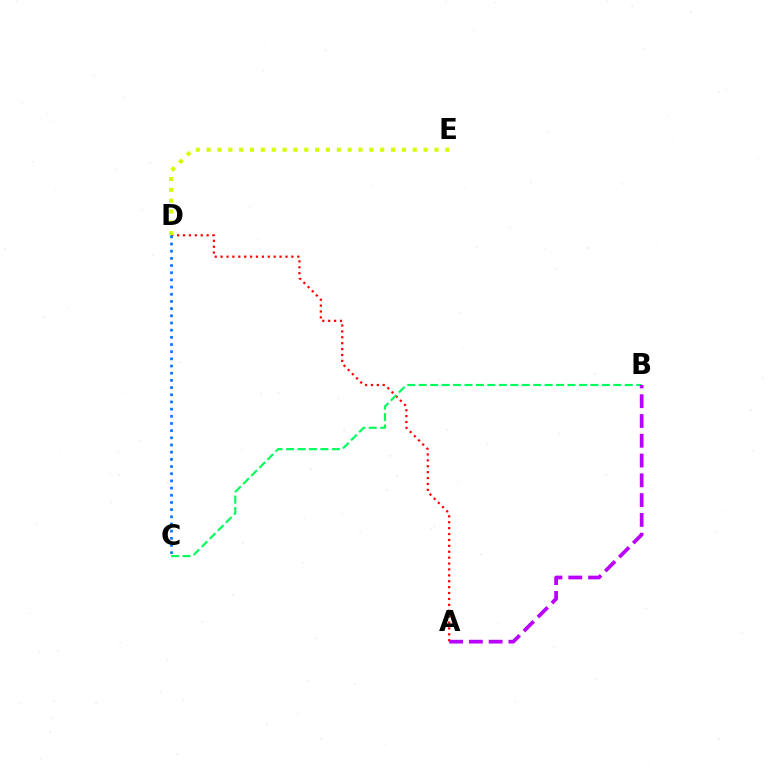{('A', 'D'): [{'color': '#ff0000', 'line_style': 'dotted', 'thickness': 1.6}], ('B', 'C'): [{'color': '#00ff5c', 'line_style': 'dashed', 'thickness': 1.56}], ('D', 'E'): [{'color': '#d1ff00', 'line_style': 'dotted', 'thickness': 2.95}], ('C', 'D'): [{'color': '#0074ff', 'line_style': 'dotted', 'thickness': 1.95}], ('A', 'B'): [{'color': '#b900ff', 'line_style': 'dashed', 'thickness': 2.69}]}